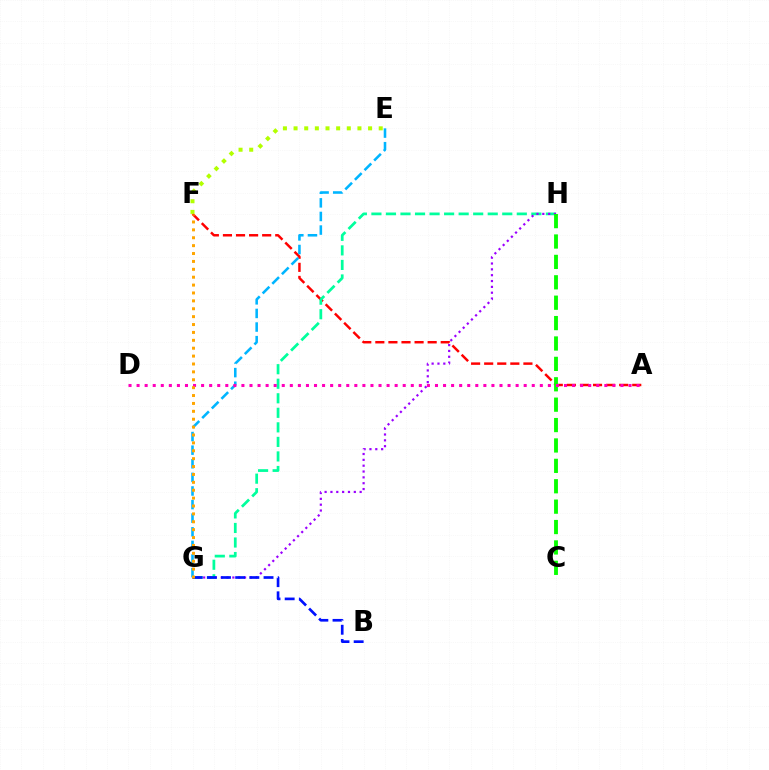{('A', 'F'): [{'color': '#ff0000', 'line_style': 'dashed', 'thickness': 1.78}], ('G', 'H'): [{'color': '#00ff9d', 'line_style': 'dashed', 'thickness': 1.98}, {'color': '#9b00ff', 'line_style': 'dotted', 'thickness': 1.59}], ('E', 'F'): [{'color': '#b3ff00', 'line_style': 'dotted', 'thickness': 2.89}], ('B', 'G'): [{'color': '#0010ff', 'line_style': 'dashed', 'thickness': 1.93}], ('C', 'H'): [{'color': '#08ff00', 'line_style': 'dashed', 'thickness': 2.77}], ('E', 'G'): [{'color': '#00b5ff', 'line_style': 'dashed', 'thickness': 1.85}], ('A', 'D'): [{'color': '#ff00bd', 'line_style': 'dotted', 'thickness': 2.19}], ('F', 'G'): [{'color': '#ffa500', 'line_style': 'dotted', 'thickness': 2.14}]}